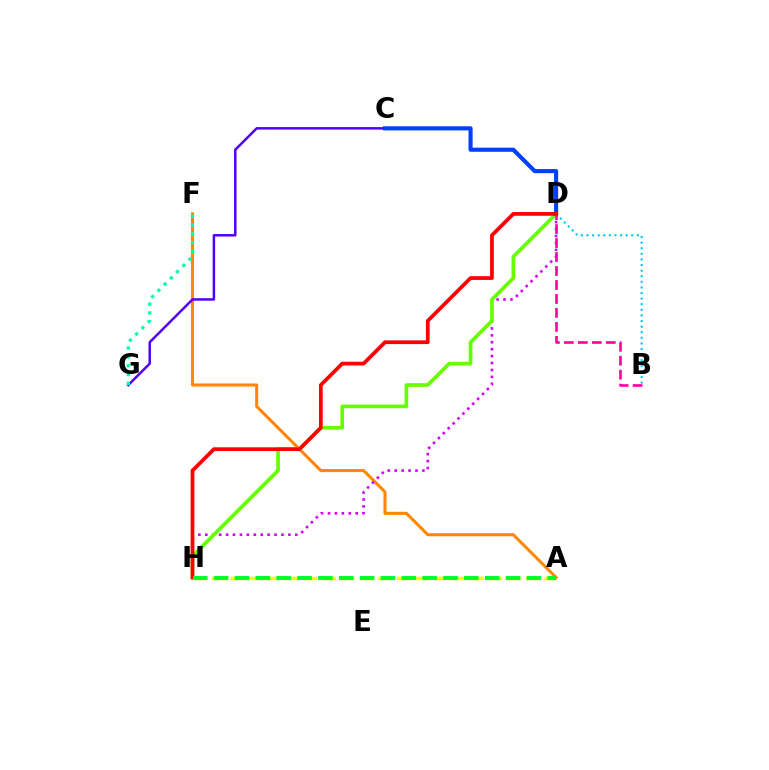{('A', 'H'): [{'color': '#eeff00', 'line_style': 'dashed', 'thickness': 2.51}, {'color': '#00ff27', 'line_style': 'dashed', 'thickness': 2.83}], ('A', 'F'): [{'color': '#ff8800', 'line_style': 'solid', 'thickness': 2.21}], ('C', 'G'): [{'color': '#4f00ff', 'line_style': 'solid', 'thickness': 1.79}], ('B', 'D'): [{'color': '#00c7ff', 'line_style': 'dotted', 'thickness': 1.52}, {'color': '#ff00a0', 'line_style': 'dashed', 'thickness': 1.9}], ('D', 'H'): [{'color': '#d600ff', 'line_style': 'dotted', 'thickness': 1.88}, {'color': '#66ff00', 'line_style': 'solid', 'thickness': 2.64}, {'color': '#ff0000', 'line_style': 'solid', 'thickness': 2.69}], ('C', 'D'): [{'color': '#003fff', 'line_style': 'solid', 'thickness': 2.96}], ('F', 'G'): [{'color': '#00ffaf', 'line_style': 'dotted', 'thickness': 2.39}]}